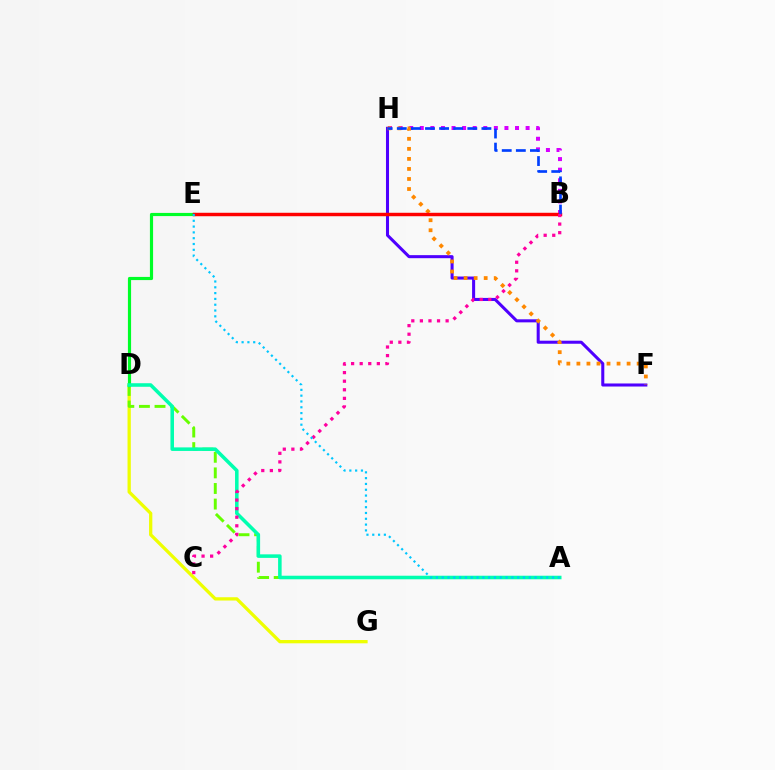{('B', 'H'): [{'color': '#d600ff', 'line_style': 'dotted', 'thickness': 2.88}, {'color': '#003fff', 'line_style': 'dashed', 'thickness': 1.92}], ('D', 'G'): [{'color': '#eeff00', 'line_style': 'solid', 'thickness': 2.36}], ('A', 'D'): [{'color': '#66ff00', 'line_style': 'dashed', 'thickness': 2.12}, {'color': '#00ffaf', 'line_style': 'solid', 'thickness': 2.55}], ('F', 'H'): [{'color': '#4f00ff', 'line_style': 'solid', 'thickness': 2.19}, {'color': '#ff8800', 'line_style': 'dotted', 'thickness': 2.73}], ('D', 'E'): [{'color': '#00ff27', 'line_style': 'solid', 'thickness': 2.28}], ('B', 'E'): [{'color': '#ff0000', 'line_style': 'solid', 'thickness': 2.48}], ('B', 'C'): [{'color': '#ff00a0', 'line_style': 'dotted', 'thickness': 2.33}], ('A', 'E'): [{'color': '#00c7ff', 'line_style': 'dotted', 'thickness': 1.58}]}